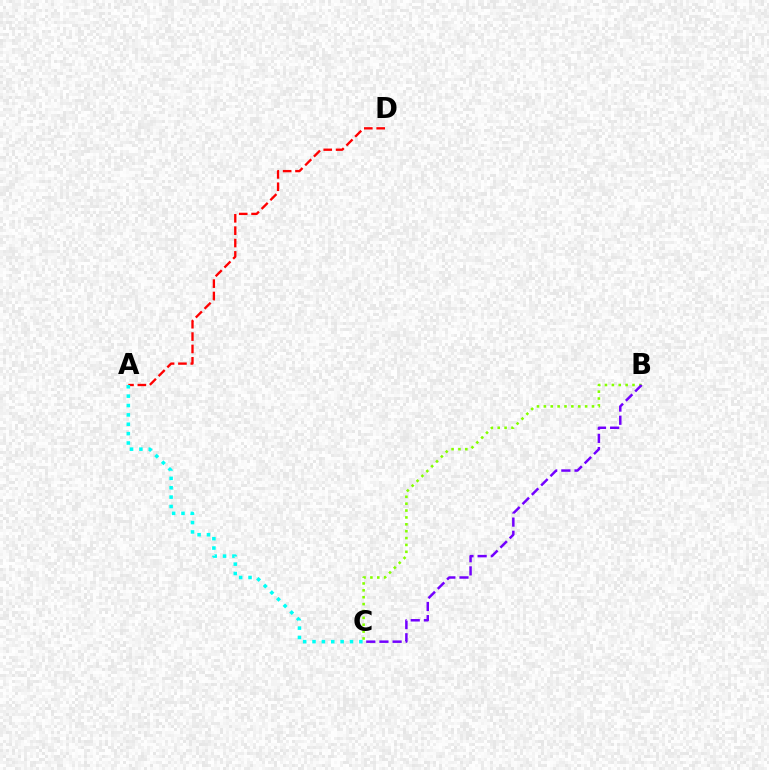{('A', 'D'): [{'color': '#ff0000', 'line_style': 'dashed', 'thickness': 1.68}], ('B', 'C'): [{'color': '#84ff00', 'line_style': 'dotted', 'thickness': 1.87}, {'color': '#7200ff', 'line_style': 'dashed', 'thickness': 1.79}], ('A', 'C'): [{'color': '#00fff6', 'line_style': 'dotted', 'thickness': 2.55}]}